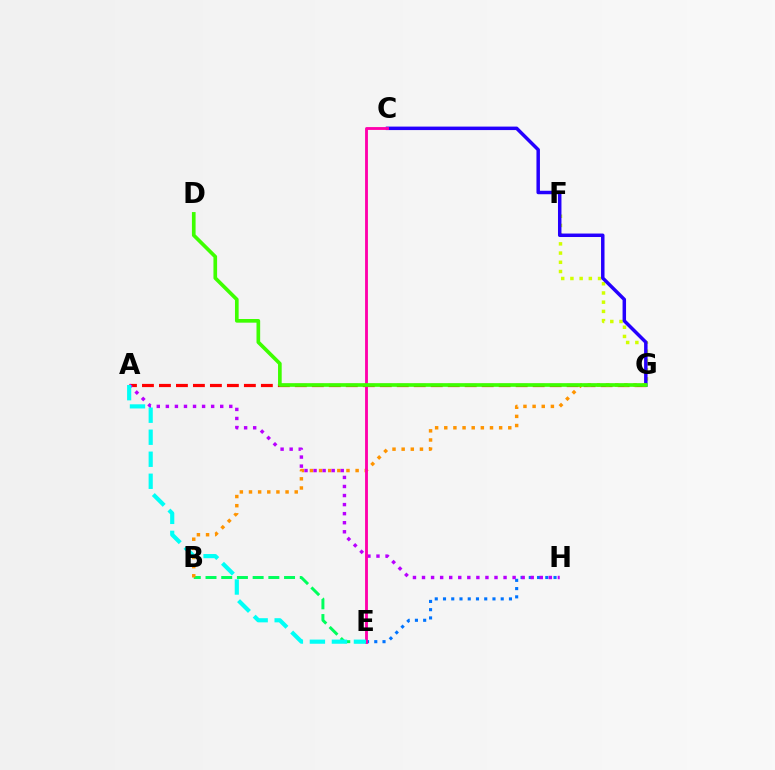{('A', 'G'): [{'color': '#ff0000', 'line_style': 'dashed', 'thickness': 2.31}], ('B', 'E'): [{'color': '#00ff5c', 'line_style': 'dashed', 'thickness': 2.13}], ('F', 'G'): [{'color': '#d1ff00', 'line_style': 'dotted', 'thickness': 2.5}], ('C', 'G'): [{'color': '#2500ff', 'line_style': 'solid', 'thickness': 2.5}], ('E', 'H'): [{'color': '#0074ff', 'line_style': 'dotted', 'thickness': 2.24}], ('B', 'G'): [{'color': '#ff9400', 'line_style': 'dotted', 'thickness': 2.48}], ('A', 'H'): [{'color': '#b900ff', 'line_style': 'dotted', 'thickness': 2.46}], ('C', 'E'): [{'color': '#ff00ac', 'line_style': 'solid', 'thickness': 2.06}], ('D', 'G'): [{'color': '#3dff00', 'line_style': 'solid', 'thickness': 2.64}], ('A', 'E'): [{'color': '#00fff6', 'line_style': 'dashed', 'thickness': 2.99}]}